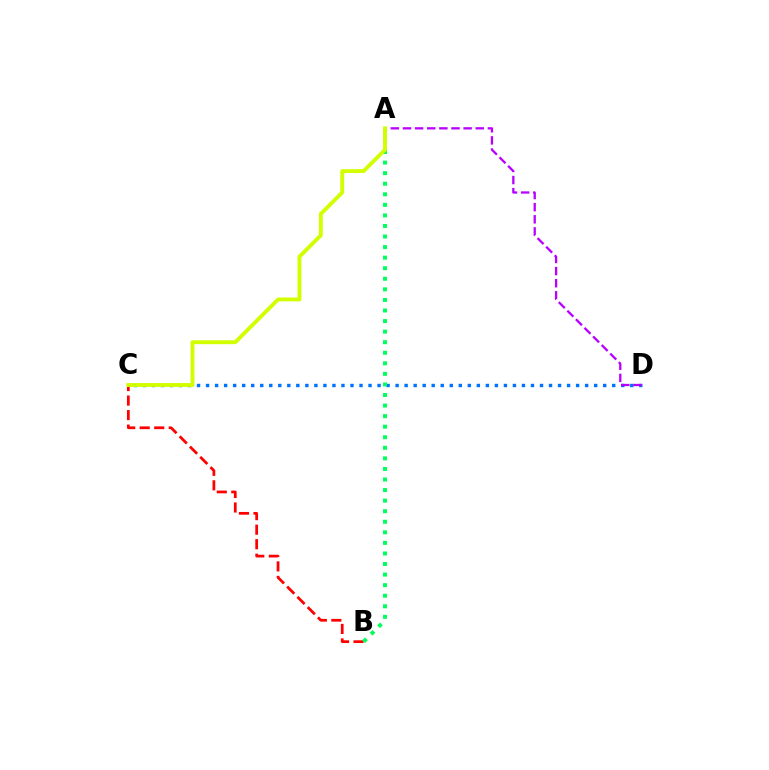{('C', 'D'): [{'color': '#0074ff', 'line_style': 'dotted', 'thickness': 2.45}], ('B', 'C'): [{'color': '#ff0000', 'line_style': 'dashed', 'thickness': 1.97}], ('A', 'B'): [{'color': '#00ff5c', 'line_style': 'dotted', 'thickness': 2.87}], ('A', 'D'): [{'color': '#b900ff', 'line_style': 'dashed', 'thickness': 1.65}], ('A', 'C'): [{'color': '#d1ff00', 'line_style': 'solid', 'thickness': 2.79}]}